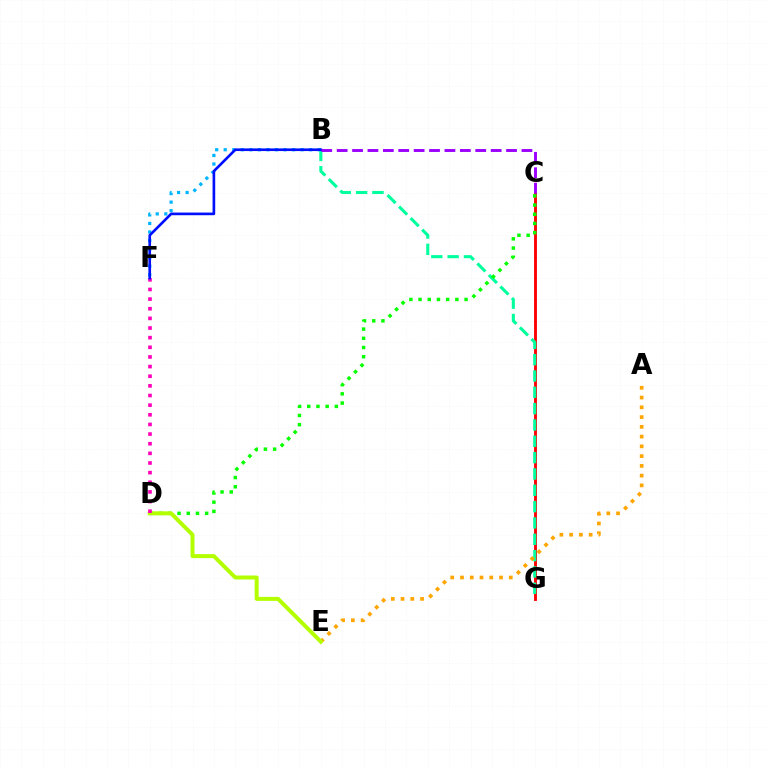{('C', 'G'): [{'color': '#ff0000', 'line_style': 'solid', 'thickness': 2.07}], ('B', 'G'): [{'color': '#00ff9d', 'line_style': 'dashed', 'thickness': 2.22}], ('A', 'E'): [{'color': '#ffa500', 'line_style': 'dotted', 'thickness': 2.65}], ('C', 'D'): [{'color': '#08ff00', 'line_style': 'dotted', 'thickness': 2.5}], ('B', 'F'): [{'color': '#00b5ff', 'line_style': 'dotted', 'thickness': 2.32}, {'color': '#0010ff', 'line_style': 'solid', 'thickness': 1.91}], ('D', 'E'): [{'color': '#b3ff00', 'line_style': 'solid', 'thickness': 2.87}], ('D', 'F'): [{'color': '#ff00bd', 'line_style': 'dotted', 'thickness': 2.62}], ('B', 'C'): [{'color': '#9b00ff', 'line_style': 'dashed', 'thickness': 2.09}]}